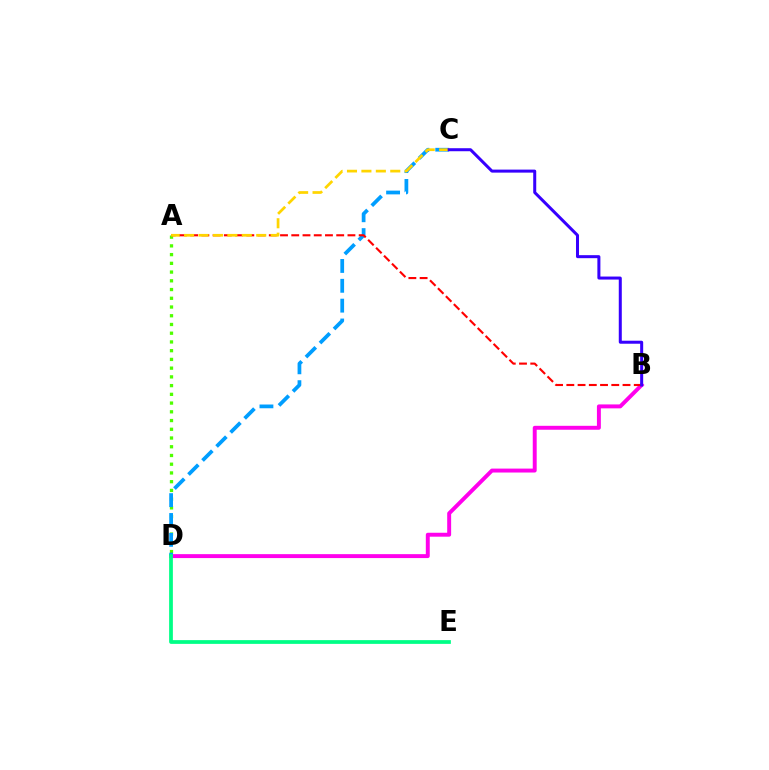{('B', 'D'): [{'color': '#ff00ed', 'line_style': 'solid', 'thickness': 2.83}], ('A', 'D'): [{'color': '#4fff00', 'line_style': 'dotted', 'thickness': 2.37}], ('C', 'D'): [{'color': '#009eff', 'line_style': 'dashed', 'thickness': 2.7}], ('A', 'B'): [{'color': '#ff0000', 'line_style': 'dashed', 'thickness': 1.53}], ('D', 'E'): [{'color': '#00ff86', 'line_style': 'solid', 'thickness': 2.7}], ('A', 'C'): [{'color': '#ffd500', 'line_style': 'dashed', 'thickness': 1.96}], ('B', 'C'): [{'color': '#3700ff', 'line_style': 'solid', 'thickness': 2.17}]}